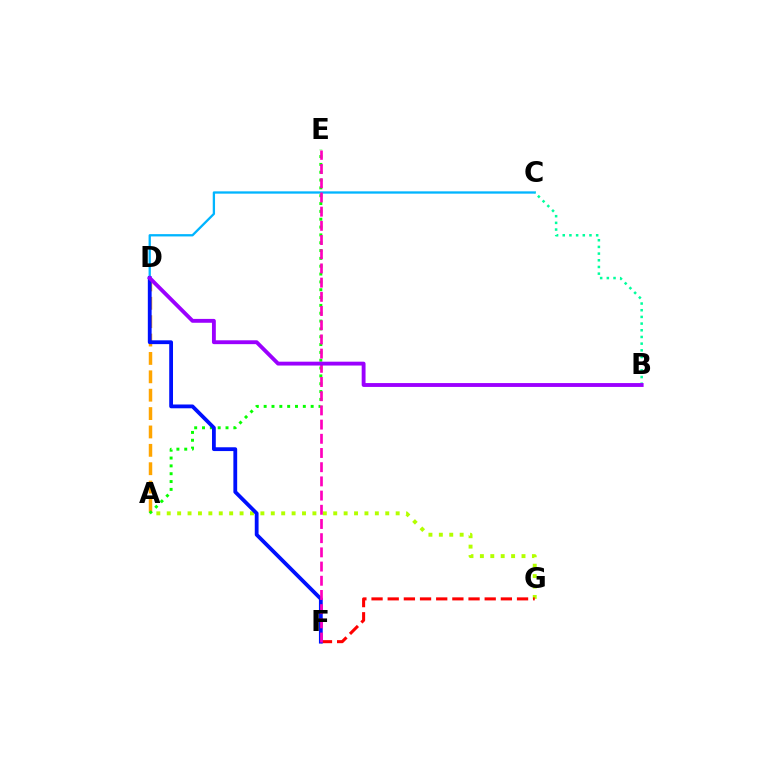{('C', 'D'): [{'color': '#00b5ff', 'line_style': 'solid', 'thickness': 1.66}], ('A', 'D'): [{'color': '#ffa500', 'line_style': 'dashed', 'thickness': 2.5}], ('A', 'G'): [{'color': '#b3ff00', 'line_style': 'dotted', 'thickness': 2.83}], ('F', 'G'): [{'color': '#ff0000', 'line_style': 'dashed', 'thickness': 2.2}], ('B', 'C'): [{'color': '#00ff9d', 'line_style': 'dotted', 'thickness': 1.82}], ('A', 'E'): [{'color': '#08ff00', 'line_style': 'dotted', 'thickness': 2.13}], ('D', 'F'): [{'color': '#0010ff', 'line_style': 'solid', 'thickness': 2.73}], ('E', 'F'): [{'color': '#ff00bd', 'line_style': 'dashed', 'thickness': 1.93}], ('B', 'D'): [{'color': '#9b00ff', 'line_style': 'solid', 'thickness': 2.78}]}